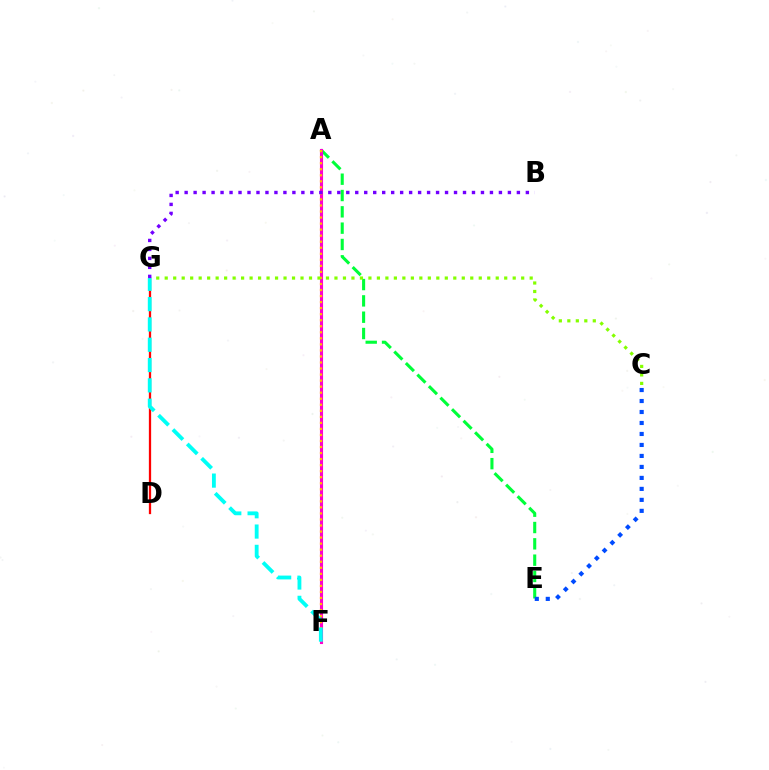{('A', 'E'): [{'color': '#00ff39', 'line_style': 'dashed', 'thickness': 2.22}], ('C', 'E'): [{'color': '#004bff', 'line_style': 'dotted', 'thickness': 2.98}], ('A', 'F'): [{'color': '#ff00cf', 'line_style': 'solid', 'thickness': 2.23}, {'color': '#ffbd00', 'line_style': 'dotted', 'thickness': 1.64}], ('C', 'G'): [{'color': '#84ff00', 'line_style': 'dotted', 'thickness': 2.31}], ('D', 'G'): [{'color': '#ff0000', 'line_style': 'solid', 'thickness': 1.64}], ('F', 'G'): [{'color': '#00fff6', 'line_style': 'dashed', 'thickness': 2.76}], ('B', 'G'): [{'color': '#7200ff', 'line_style': 'dotted', 'thickness': 2.44}]}